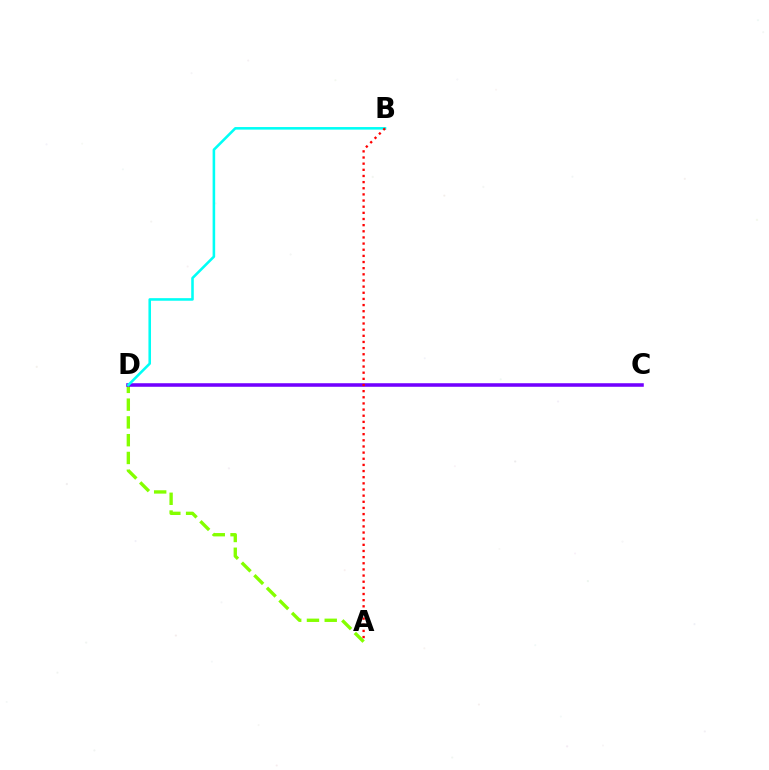{('A', 'D'): [{'color': '#84ff00', 'line_style': 'dashed', 'thickness': 2.41}], ('C', 'D'): [{'color': '#7200ff', 'line_style': 'solid', 'thickness': 2.55}], ('B', 'D'): [{'color': '#00fff6', 'line_style': 'solid', 'thickness': 1.85}], ('A', 'B'): [{'color': '#ff0000', 'line_style': 'dotted', 'thickness': 1.67}]}